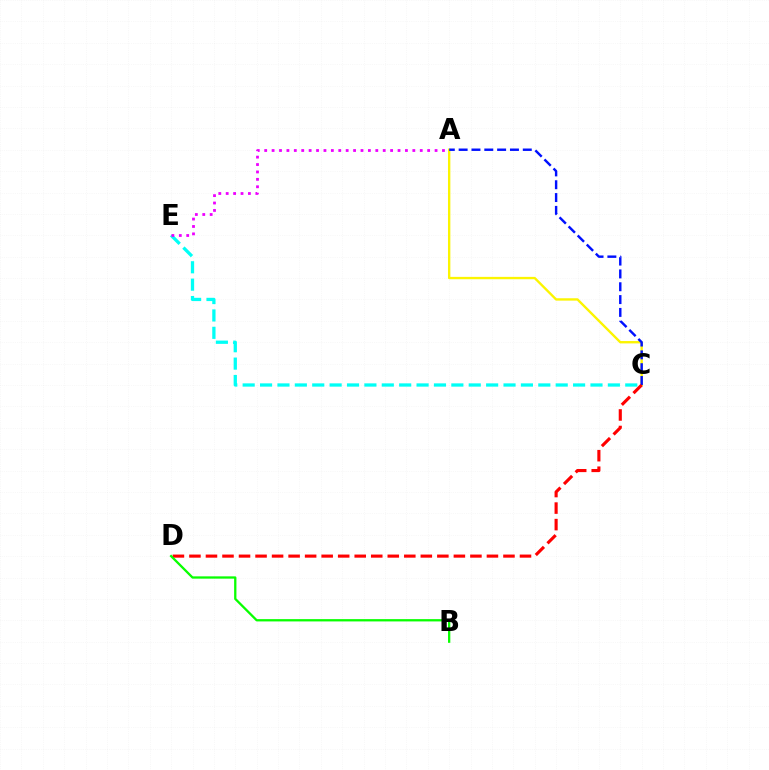{('C', 'E'): [{'color': '#00fff6', 'line_style': 'dashed', 'thickness': 2.36}], ('A', 'C'): [{'color': '#fcf500', 'line_style': 'solid', 'thickness': 1.7}, {'color': '#0010ff', 'line_style': 'dashed', 'thickness': 1.74}], ('C', 'D'): [{'color': '#ff0000', 'line_style': 'dashed', 'thickness': 2.25}], ('B', 'D'): [{'color': '#08ff00', 'line_style': 'solid', 'thickness': 1.65}], ('A', 'E'): [{'color': '#ee00ff', 'line_style': 'dotted', 'thickness': 2.01}]}